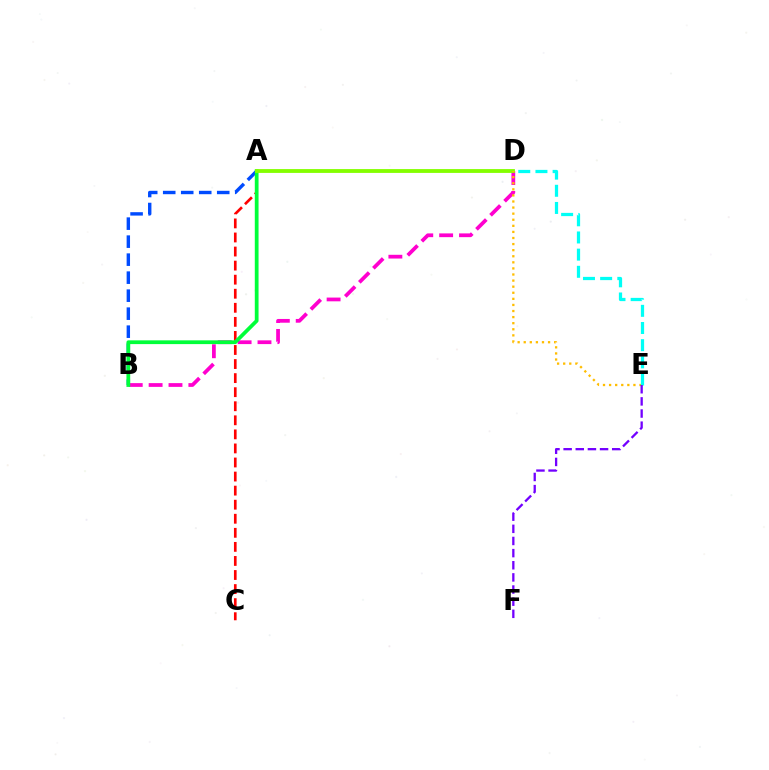{('A', 'B'): [{'color': '#004bff', 'line_style': 'dashed', 'thickness': 2.45}, {'color': '#00ff39', 'line_style': 'solid', 'thickness': 2.71}], ('B', 'D'): [{'color': '#ff00cf', 'line_style': 'dashed', 'thickness': 2.7}], ('A', 'C'): [{'color': '#ff0000', 'line_style': 'dashed', 'thickness': 1.91}], ('A', 'D'): [{'color': '#84ff00', 'line_style': 'solid', 'thickness': 2.75}], ('D', 'E'): [{'color': '#ffbd00', 'line_style': 'dotted', 'thickness': 1.65}, {'color': '#00fff6', 'line_style': 'dashed', 'thickness': 2.33}], ('E', 'F'): [{'color': '#7200ff', 'line_style': 'dashed', 'thickness': 1.65}]}